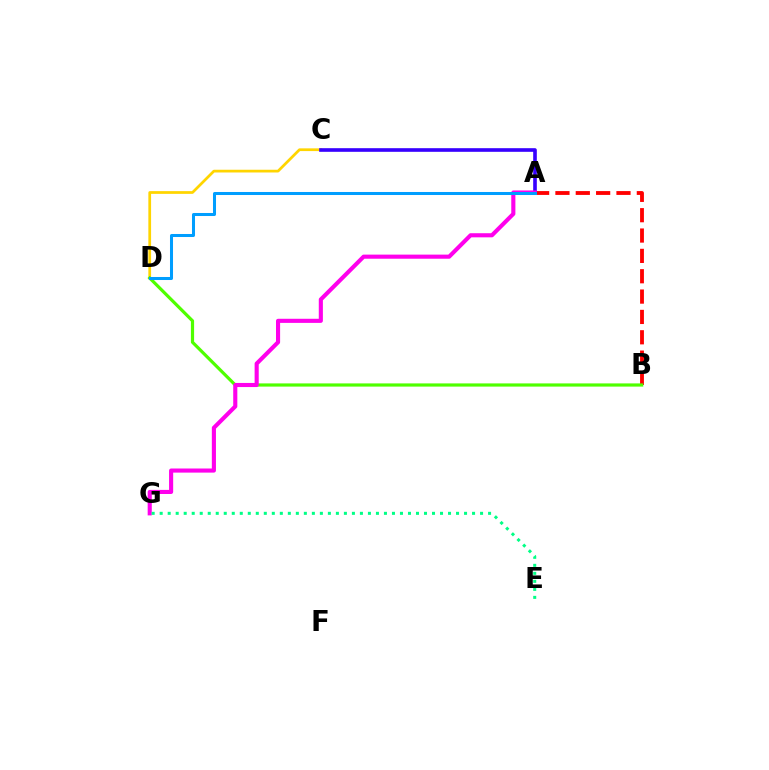{('A', 'B'): [{'color': '#ff0000', 'line_style': 'dashed', 'thickness': 2.76}], ('C', 'D'): [{'color': '#ffd500', 'line_style': 'solid', 'thickness': 1.97}], ('B', 'D'): [{'color': '#4fff00', 'line_style': 'solid', 'thickness': 2.3}], ('A', 'C'): [{'color': '#3700ff', 'line_style': 'solid', 'thickness': 2.62}], ('A', 'G'): [{'color': '#ff00ed', 'line_style': 'solid', 'thickness': 2.96}], ('A', 'D'): [{'color': '#009eff', 'line_style': 'solid', 'thickness': 2.18}], ('E', 'G'): [{'color': '#00ff86', 'line_style': 'dotted', 'thickness': 2.18}]}